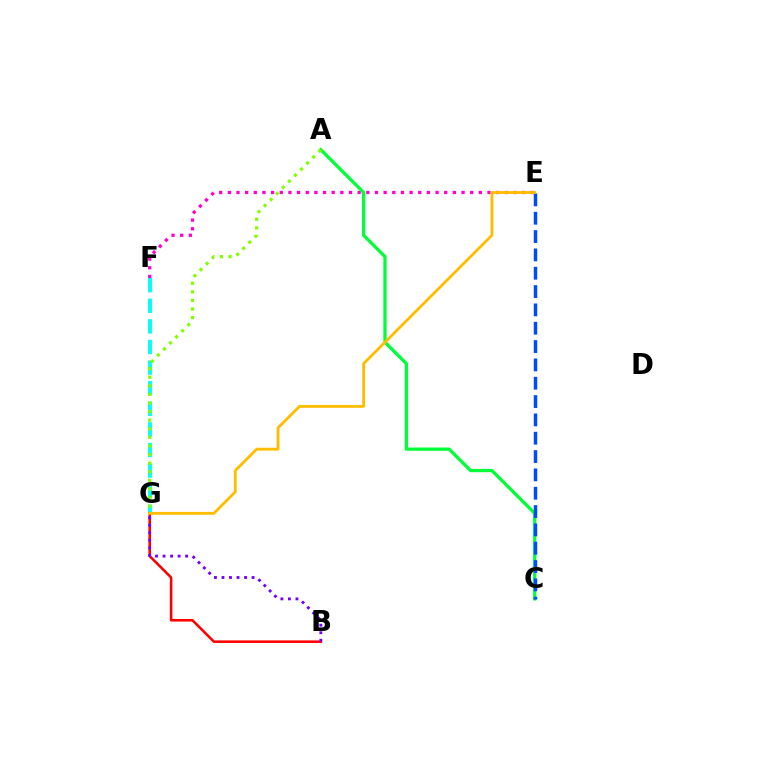{('F', 'G'): [{'color': '#00fff6', 'line_style': 'dashed', 'thickness': 2.8}], ('E', 'F'): [{'color': '#ff00cf', 'line_style': 'dotted', 'thickness': 2.35}], ('B', 'G'): [{'color': '#ff0000', 'line_style': 'solid', 'thickness': 1.85}, {'color': '#7200ff', 'line_style': 'dotted', 'thickness': 2.05}], ('A', 'C'): [{'color': '#00ff39', 'line_style': 'solid', 'thickness': 2.36}], ('C', 'E'): [{'color': '#004bff', 'line_style': 'dashed', 'thickness': 2.49}], ('E', 'G'): [{'color': '#ffbd00', 'line_style': 'solid', 'thickness': 2.04}], ('A', 'G'): [{'color': '#84ff00', 'line_style': 'dotted', 'thickness': 2.33}]}